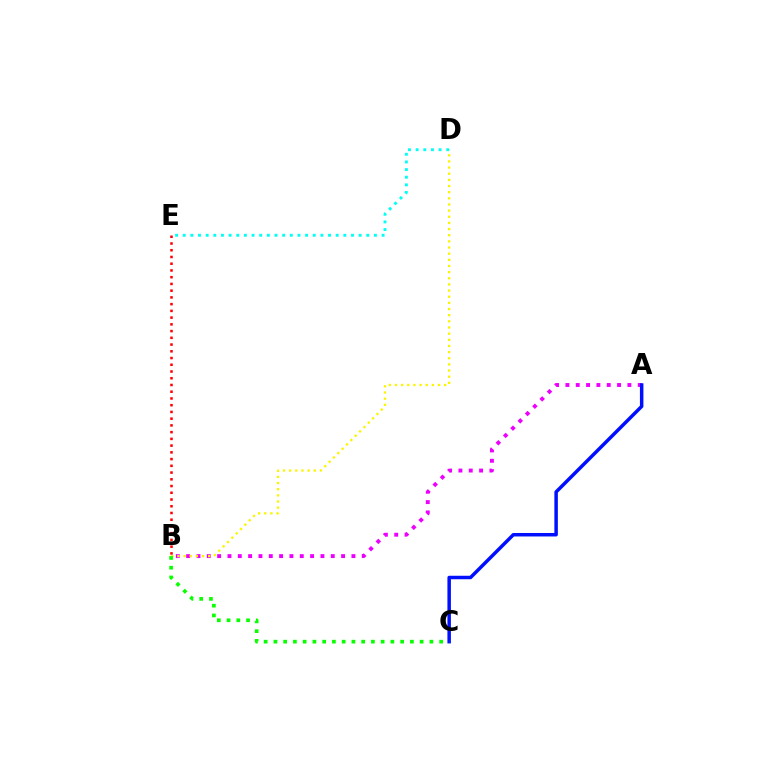{('A', 'B'): [{'color': '#ee00ff', 'line_style': 'dotted', 'thickness': 2.81}], ('A', 'C'): [{'color': '#0010ff', 'line_style': 'solid', 'thickness': 2.51}], ('B', 'D'): [{'color': '#fcf500', 'line_style': 'dotted', 'thickness': 1.67}], ('B', 'C'): [{'color': '#08ff00', 'line_style': 'dotted', 'thickness': 2.65}], ('D', 'E'): [{'color': '#00fff6', 'line_style': 'dotted', 'thickness': 2.08}], ('B', 'E'): [{'color': '#ff0000', 'line_style': 'dotted', 'thickness': 1.83}]}